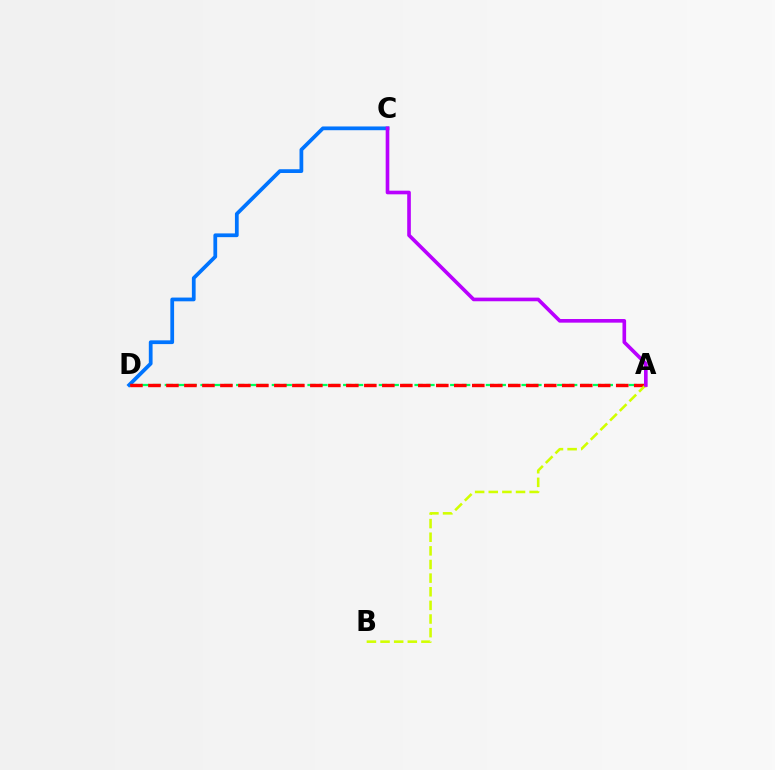{('A', 'D'): [{'color': '#00ff5c', 'line_style': 'dashed', 'thickness': 1.62}, {'color': '#ff0000', 'line_style': 'dashed', 'thickness': 2.44}], ('C', 'D'): [{'color': '#0074ff', 'line_style': 'solid', 'thickness': 2.7}], ('A', 'B'): [{'color': '#d1ff00', 'line_style': 'dashed', 'thickness': 1.85}], ('A', 'C'): [{'color': '#b900ff', 'line_style': 'solid', 'thickness': 2.62}]}